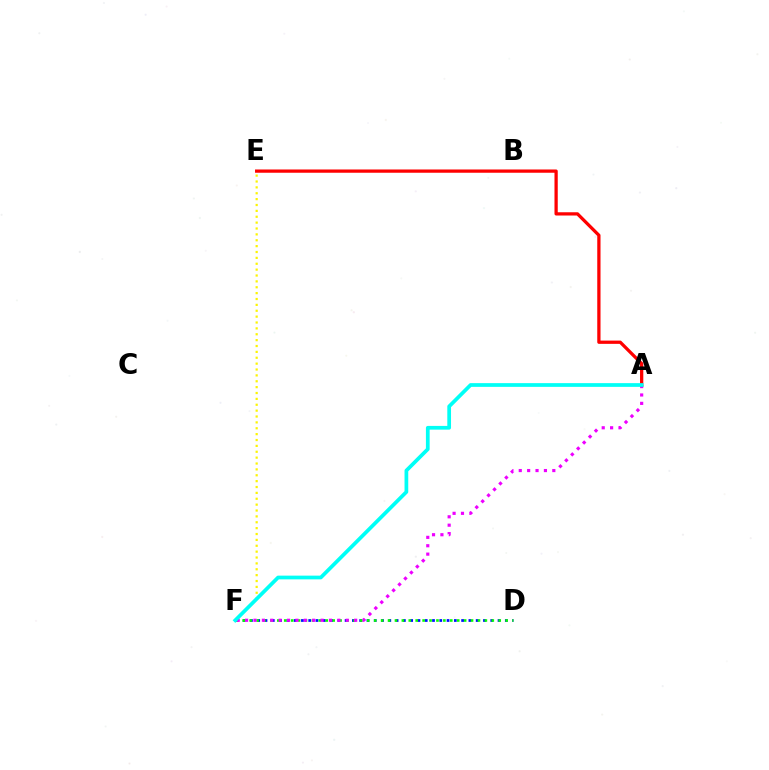{('D', 'F'): [{'color': '#0010ff', 'line_style': 'dotted', 'thickness': 1.98}, {'color': '#08ff00', 'line_style': 'dotted', 'thickness': 1.88}], ('A', 'F'): [{'color': '#ee00ff', 'line_style': 'dotted', 'thickness': 2.28}, {'color': '#00fff6', 'line_style': 'solid', 'thickness': 2.68}], ('A', 'E'): [{'color': '#ff0000', 'line_style': 'solid', 'thickness': 2.35}], ('E', 'F'): [{'color': '#fcf500', 'line_style': 'dotted', 'thickness': 1.6}]}